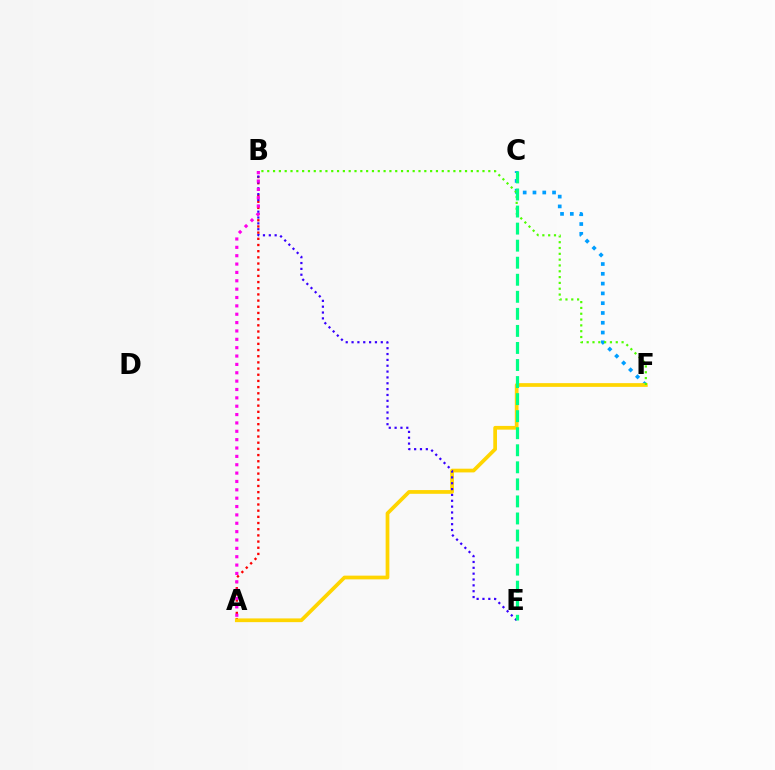{('A', 'B'): [{'color': '#ff0000', 'line_style': 'dotted', 'thickness': 1.68}, {'color': '#ff00ed', 'line_style': 'dotted', 'thickness': 2.27}], ('C', 'F'): [{'color': '#009eff', 'line_style': 'dotted', 'thickness': 2.66}], ('A', 'F'): [{'color': '#ffd500', 'line_style': 'solid', 'thickness': 2.68}], ('B', 'E'): [{'color': '#3700ff', 'line_style': 'dotted', 'thickness': 1.59}], ('B', 'F'): [{'color': '#4fff00', 'line_style': 'dotted', 'thickness': 1.58}], ('C', 'E'): [{'color': '#00ff86', 'line_style': 'dashed', 'thickness': 2.32}]}